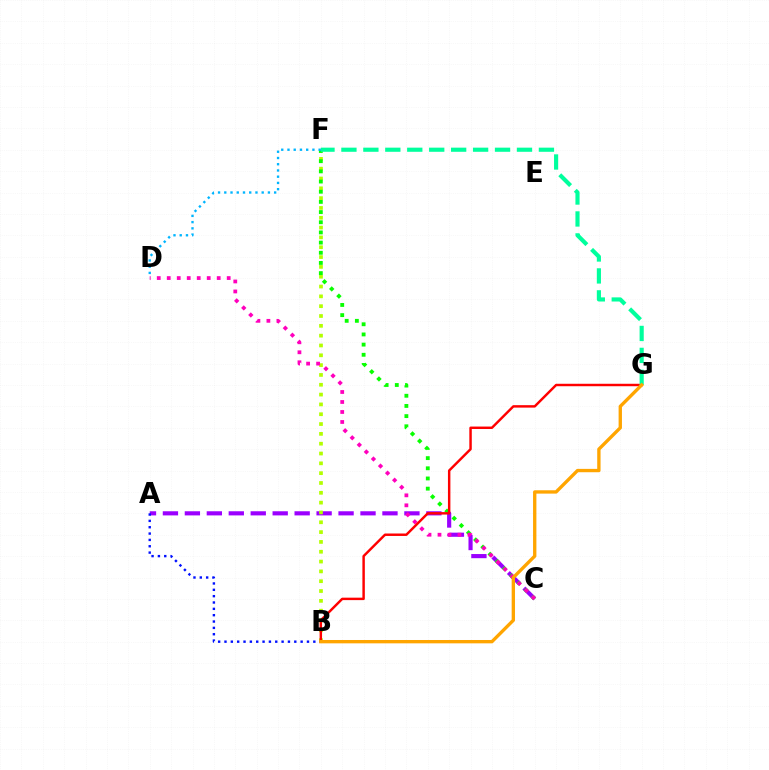{('A', 'C'): [{'color': '#9b00ff', 'line_style': 'dashed', 'thickness': 2.98}], ('B', 'F'): [{'color': '#b3ff00', 'line_style': 'dotted', 'thickness': 2.67}], ('C', 'F'): [{'color': '#08ff00', 'line_style': 'dotted', 'thickness': 2.76}], ('C', 'D'): [{'color': '#ff00bd', 'line_style': 'dotted', 'thickness': 2.72}], ('B', 'G'): [{'color': '#ff0000', 'line_style': 'solid', 'thickness': 1.76}, {'color': '#ffa500', 'line_style': 'solid', 'thickness': 2.41}], ('F', 'G'): [{'color': '#00ff9d', 'line_style': 'dashed', 'thickness': 2.98}], ('A', 'B'): [{'color': '#0010ff', 'line_style': 'dotted', 'thickness': 1.72}], ('D', 'F'): [{'color': '#00b5ff', 'line_style': 'dotted', 'thickness': 1.69}]}